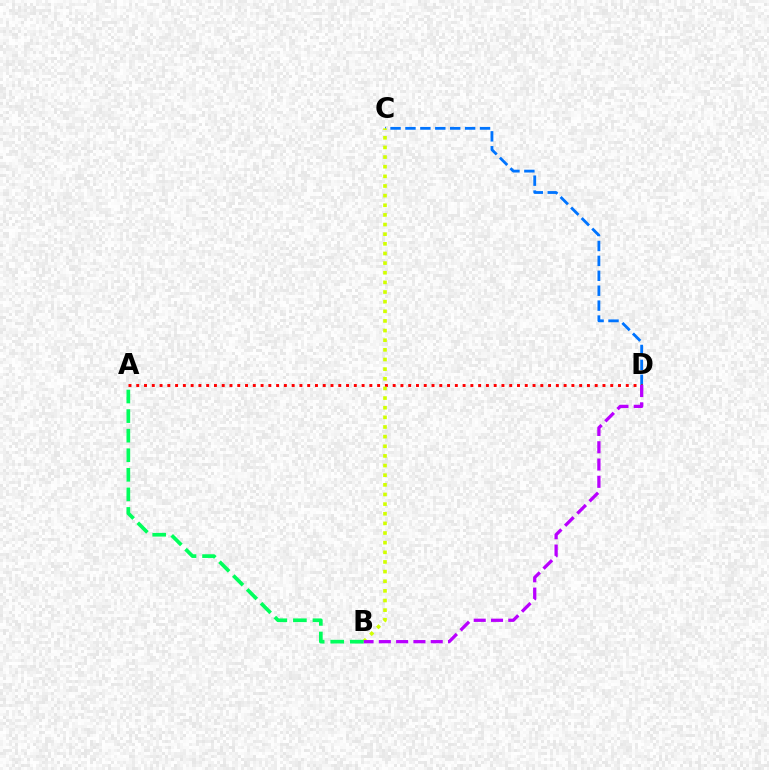{('C', 'D'): [{'color': '#0074ff', 'line_style': 'dashed', 'thickness': 2.03}], ('A', 'D'): [{'color': '#ff0000', 'line_style': 'dotted', 'thickness': 2.11}], ('B', 'C'): [{'color': '#d1ff00', 'line_style': 'dotted', 'thickness': 2.62}], ('B', 'D'): [{'color': '#b900ff', 'line_style': 'dashed', 'thickness': 2.35}], ('A', 'B'): [{'color': '#00ff5c', 'line_style': 'dashed', 'thickness': 2.66}]}